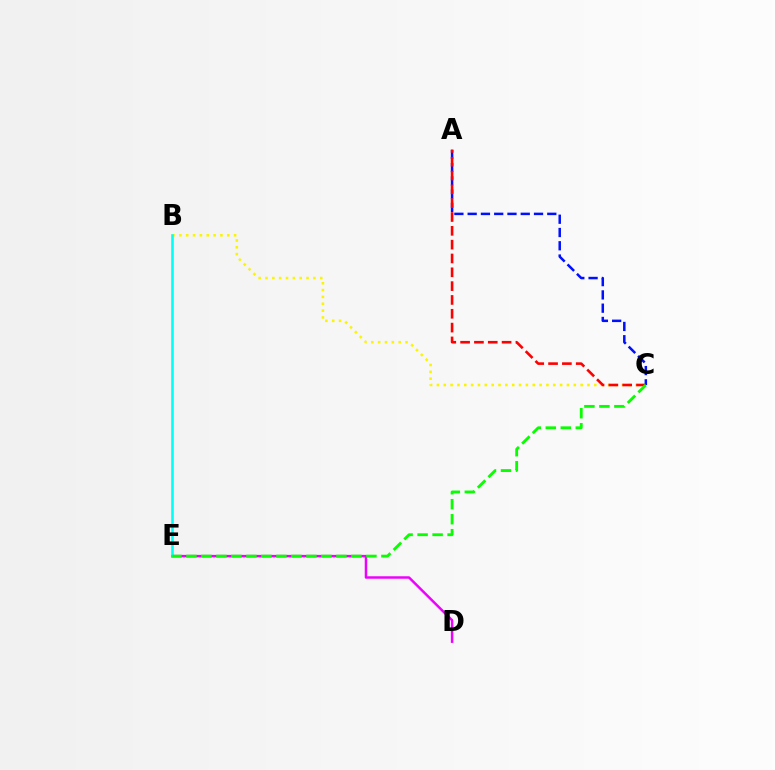{('B', 'C'): [{'color': '#fcf500', 'line_style': 'dotted', 'thickness': 1.86}], ('A', 'C'): [{'color': '#0010ff', 'line_style': 'dashed', 'thickness': 1.8}, {'color': '#ff0000', 'line_style': 'dashed', 'thickness': 1.88}], ('D', 'E'): [{'color': '#ee00ff', 'line_style': 'solid', 'thickness': 1.78}], ('B', 'E'): [{'color': '#00fff6', 'line_style': 'solid', 'thickness': 1.86}], ('C', 'E'): [{'color': '#08ff00', 'line_style': 'dashed', 'thickness': 2.04}]}